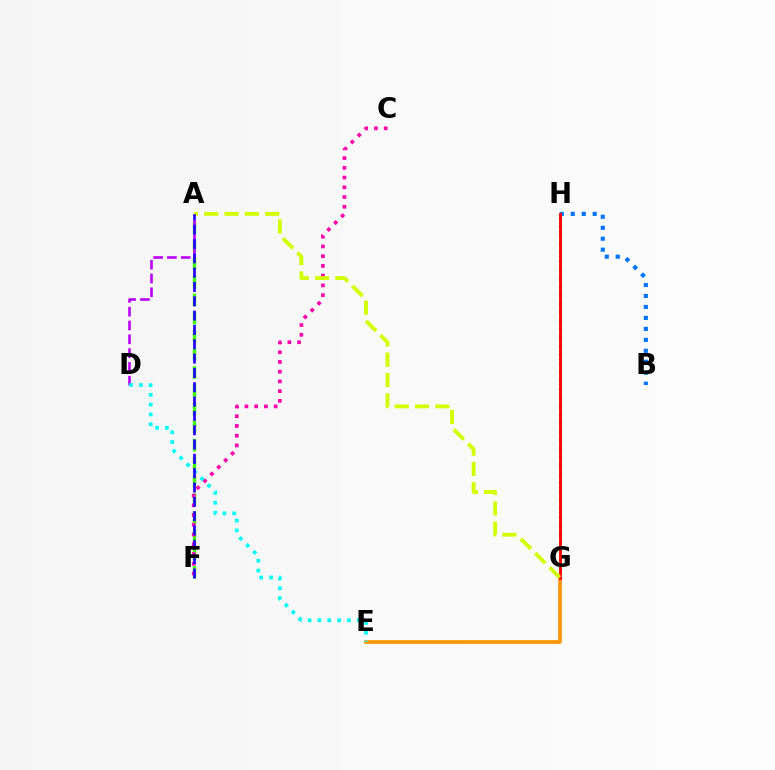{('E', 'G'): [{'color': '#ff9400', 'line_style': 'solid', 'thickness': 2.62}], ('B', 'H'): [{'color': '#0074ff', 'line_style': 'dotted', 'thickness': 2.98}], ('A', 'F'): [{'color': '#3dff00', 'line_style': 'dashed', 'thickness': 2.46}, {'color': '#2500ff', 'line_style': 'dashed', 'thickness': 1.95}], ('G', 'H'): [{'color': '#00ff5c', 'line_style': 'dotted', 'thickness': 2.32}, {'color': '#ff0000', 'line_style': 'solid', 'thickness': 2.05}], ('C', 'F'): [{'color': '#ff00ac', 'line_style': 'dotted', 'thickness': 2.64}], ('A', 'G'): [{'color': '#d1ff00', 'line_style': 'dashed', 'thickness': 2.76}], ('A', 'D'): [{'color': '#b900ff', 'line_style': 'dashed', 'thickness': 1.87}], ('D', 'E'): [{'color': '#00fff6', 'line_style': 'dotted', 'thickness': 2.67}]}